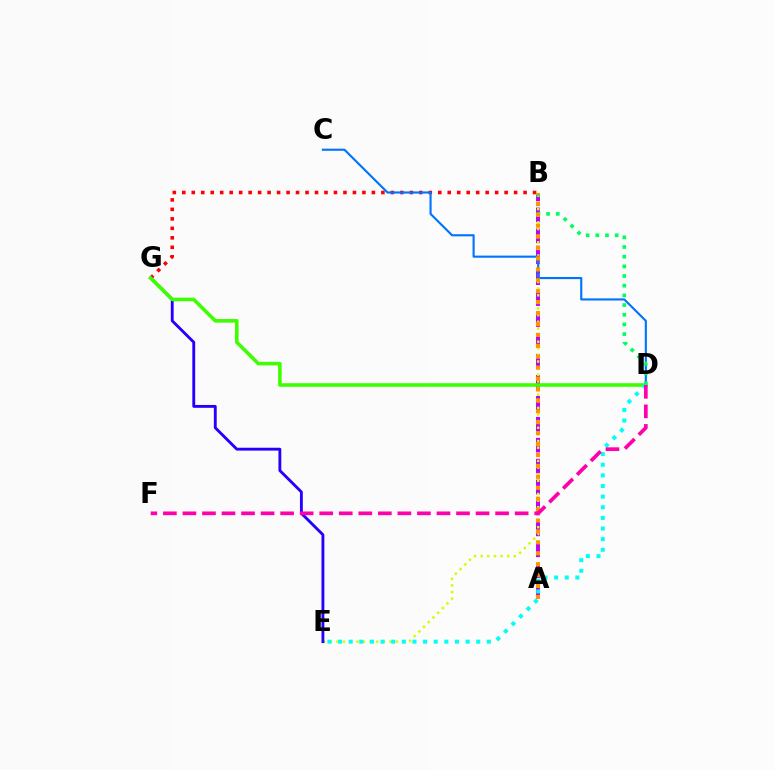{('A', 'B'): [{'color': '#b900ff', 'line_style': 'dashed', 'thickness': 2.84}, {'color': '#ff9400', 'line_style': 'dotted', 'thickness': 2.97}], ('B', 'E'): [{'color': '#d1ff00', 'line_style': 'dotted', 'thickness': 1.8}], ('B', 'G'): [{'color': '#ff0000', 'line_style': 'dotted', 'thickness': 2.58}], ('E', 'G'): [{'color': '#2500ff', 'line_style': 'solid', 'thickness': 2.06}], ('C', 'D'): [{'color': '#0074ff', 'line_style': 'solid', 'thickness': 1.53}], ('D', 'G'): [{'color': '#3dff00', 'line_style': 'solid', 'thickness': 2.57}], ('D', 'E'): [{'color': '#00fff6', 'line_style': 'dotted', 'thickness': 2.89}], ('B', 'D'): [{'color': '#00ff5c', 'line_style': 'dotted', 'thickness': 2.63}], ('D', 'F'): [{'color': '#ff00ac', 'line_style': 'dashed', 'thickness': 2.65}]}